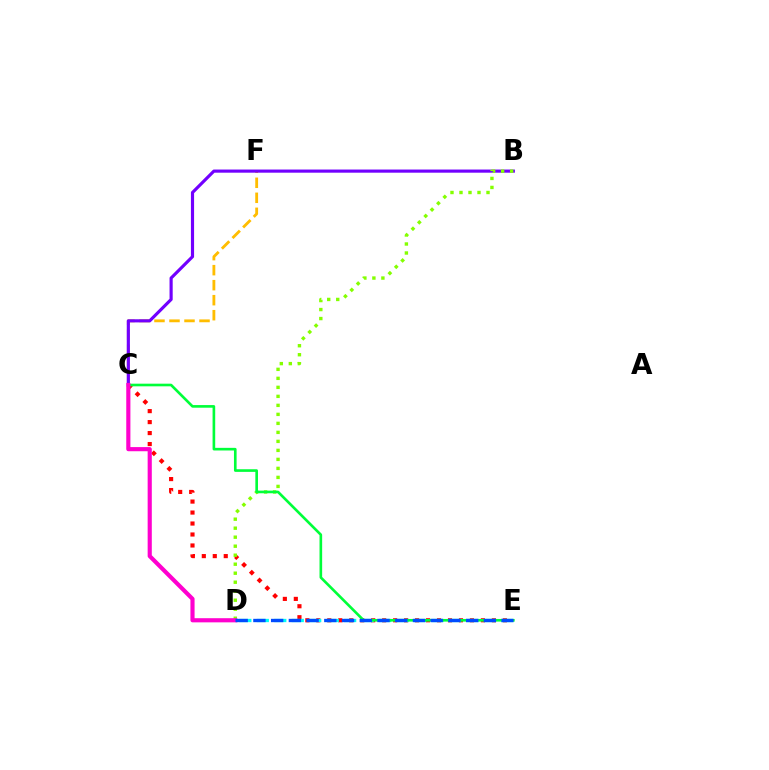{('C', 'F'): [{'color': '#ffbd00', 'line_style': 'dashed', 'thickness': 2.04}], ('B', 'C'): [{'color': '#7200ff', 'line_style': 'solid', 'thickness': 2.27}], ('C', 'E'): [{'color': '#ff0000', 'line_style': 'dotted', 'thickness': 2.98}, {'color': '#00ff39', 'line_style': 'solid', 'thickness': 1.9}], ('B', 'D'): [{'color': '#84ff00', 'line_style': 'dotted', 'thickness': 2.45}], ('D', 'E'): [{'color': '#00fff6', 'line_style': 'dashed', 'thickness': 2.37}, {'color': '#004bff', 'line_style': 'dashed', 'thickness': 2.41}], ('C', 'D'): [{'color': '#ff00cf', 'line_style': 'solid', 'thickness': 2.98}]}